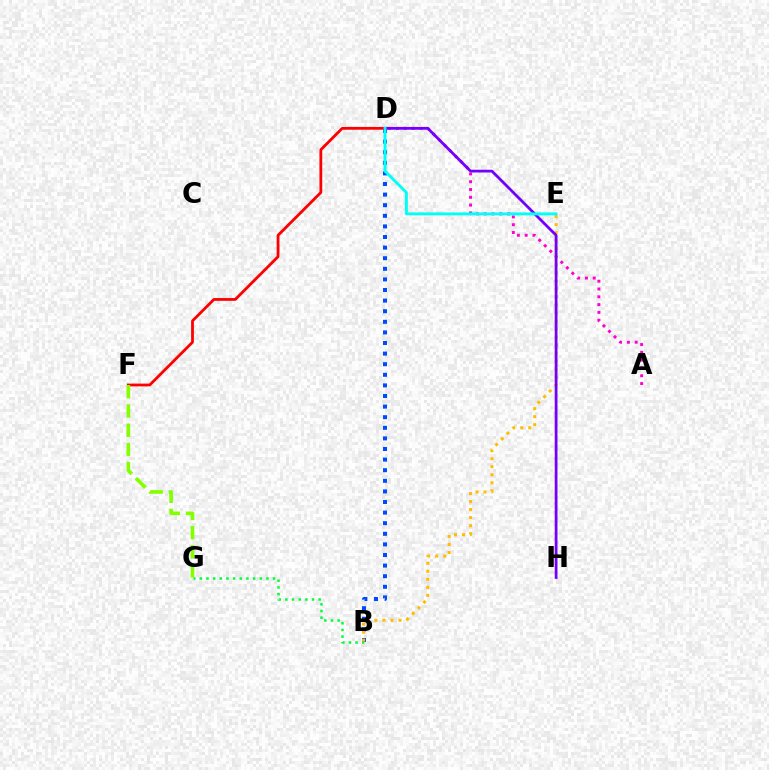{('A', 'D'): [{'color': '#ff00cf', 'line_style': 'dotted', 'thickness': 2.12}], ('B', 'D'): [{'color': '#004bff', 'line_style': 'dotted', 'thickness': 2.88}], ('D', 'F'): [{'color': '#ff0000', 'line_style': 'solid', 'thickness': 2.01}], ('B', 'G'): [{'color': '#00ff39', 'line_style': 'dotted', 'thickness': 1.81}], ('B', 'E'): [{'color': '#ffbd00', 'line_style': 'dotted', 'thickness': 2.18}], ('D', 'H'): [{'color': '#7200ff', 'line_style': 'solid', 'thickness': 2.0}], ('D', 'E'): [{'color': '#00fff6', 'line_style': 'solid', 'thickness': 2.09}], ('F', 'G'): [{'color': '#84ff00', 'line_style': 'dashed', 'thickness': 2.62}]}